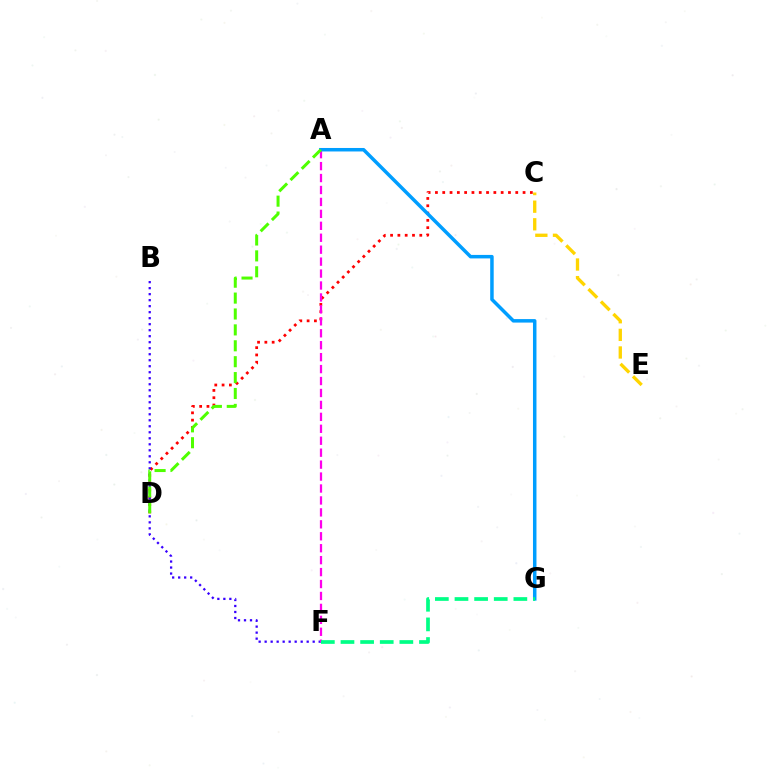{('C', 'D'): [{'color': '#ff0000', 'line_style': 'dotted', 'thickness': 1.98}], ('B', 'F'): [{'color': '#3700ff', 'line_style': 'dotted', 'thickness': 1.63}], ('A', 'F'): [{'color': '#ff00ed', 'line_style': 'dashed', 'thickness': 1.62}], ('A', 'G'): [{'color': '#009eff', 'line_style': 'solid', 'thickness': 2.52}], ('F', 'G'): [{'color': '#00ff86', 'line_style': 'dashed', 'thickness': 2.67}], ('A', 'D'): [{'color': '#4fff00', 'line_style': 'dashed', 'thickness': 2.16}], ('C', 'E'): [{'color': '#ffd500', 'line_style': 'dashed', 'thickness': 2.39}]}